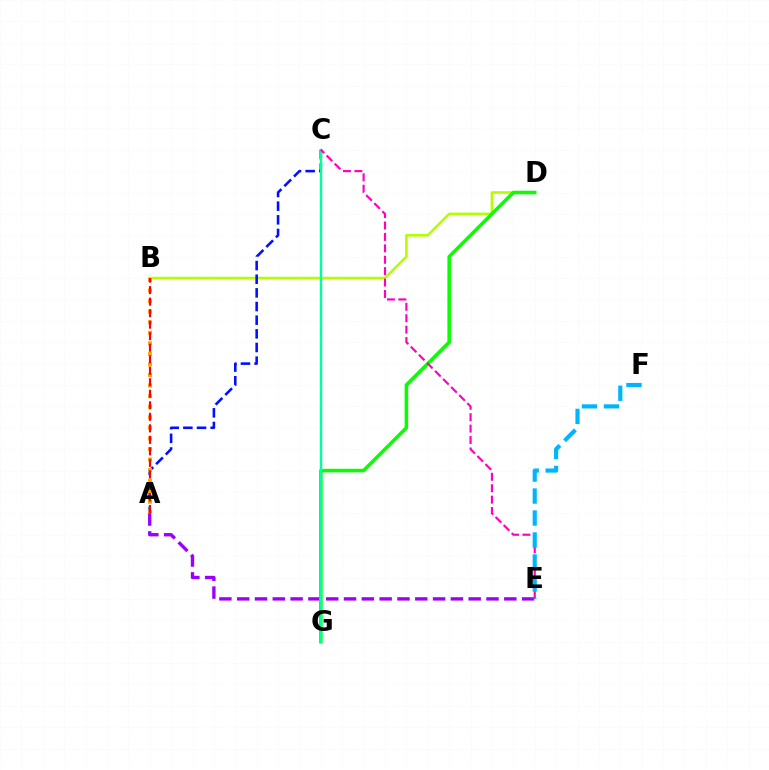{('B', 'D'): [{'color': '#b3ff00', 'line_style': 'solid', 'thickness': 1.87}], ('A', 'E'): [{'color': '#9b00ff', 'line_style': 'dashed', 'thickness': 2.42}], ('A', 'C'): [{'color': '#0010ff', 'line_style': 'dashed', 'thickness': 1.85}], ('A', 'B'): [{'color': '#ffa500', 'line_style': 'dotted', 'thickness': 2.87}, {'color': '#ff0000', 'line_style': 'dashed', 'thickness': 1.56}], ('D', 'G'): [{'color': '#08ff00', 'line_style': 'solid', 'thickness': 2.55}], ('C', 'G'): [{'color': '#00ff9d', 'line_style': 'solid', 'thickness': 1.74}], ('C', 'E'): [{'color': '#ff00bd', 'line_style': 'dashed', 'thickness': 1.55}], ('E', 'F'): [{'color': '#00b5ff', 'line_style': 'dashed', 'thickness': 2.99}]}